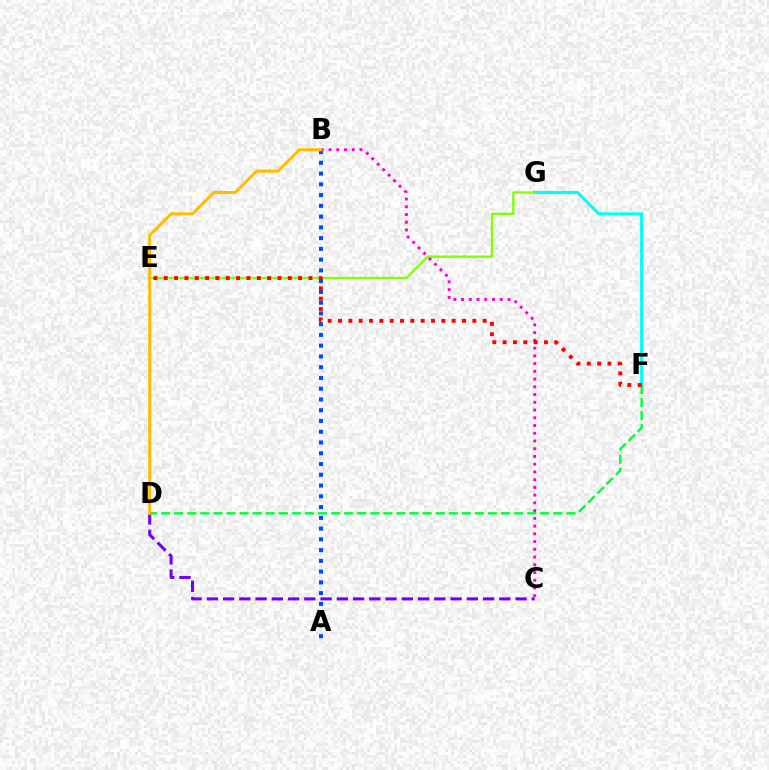{('A', 'B'): [{'color': '#004bff', 'line_style': 'dotted', 'thickness': 2.92}], ('F', 'G'): [{'color': '#00fff6', 'line_style': 'solid', 'thickness': 2.27}], ('D', 'F'): [{'color': '#00ff39', 'line_style': 'dashed', 'thickness': 1.78}], ('B', 'C'): [{'color': '#ff00cf', 'line_style': 'dotted', 'thickness': 2.1}], ('C', 'D'): [{'color': '#7200ff', 'line_style': 'dashed', 'thickness': 2.21}], ('E', 'G'): [{'color': '#84ff00', 'line_style': 'solid', 'thickness': 1.69}], ('E', 'F'): [{'color': '#ff0000', 'line_style': 'dotted', 'thickness': 2.81}], ('B', 'D'): [{'color': '#ffbd00', 'line_style': 'solid', 'thickness': 2.19}]}